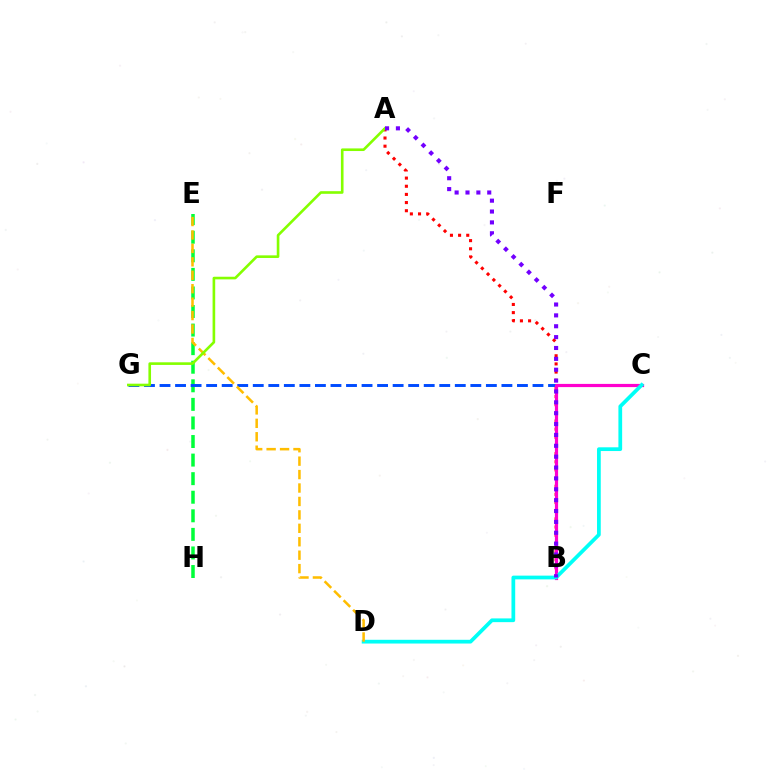{('E', 'H'): [{'color': '#00ff39', 'line_style': 'dashed', 'thickness': 2.52}], ('C', 'G'): [{'color': '#004bff', 'line_style': 'dashed', 'thickness': 2.11}], ('A', 'B'): [{'color': '#ff0000', 'line_style': 'dotted', 'thickness': 2.22}, {'color': '#7200ff', 'line_style': 'dotted', 'thickness': 2.95}], ('B', 'C'): [{'color': '#ff00cf', 'line_style': 'solid', 'thickness': 2.3}], ('C', 'D'): [{'color': '#00fff6', 'line_style': 'solid', 'thickness': 2.69}], ('D', 'E'): [{'color': '#ffbd00', 'line_style': 'dashed', 'thickness': 1.82}], ('A', 'G'): [{'color': '#84ff00', 'line_style': 'solid', 'thickness': 1.89}]}